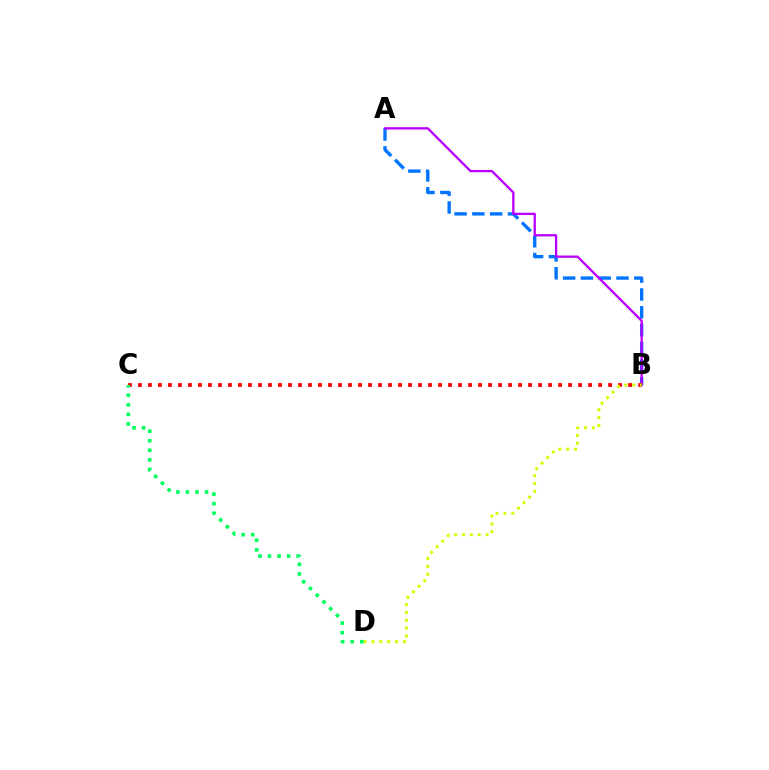{('A', 'B'): [{'color': '#0074ff', 'line_style': 'dashed', 'thickness': 2.42}, {'color': '#b900ff', 'line_style': 'solid', 'thickness': 1.67}], ('B', 'C'): [{'color': '#ff0000', 'line_style': 'dotted', 'thickness': 2.72}], ('B', 'D'): [{'color': '#d1ff00', 'line_style': 'dotted', 'thickness': 2.13}], ('C', 'D'): [{'color': '#00ff5c', 'line_style': 'dotted', 'thickness': 2.59}]}